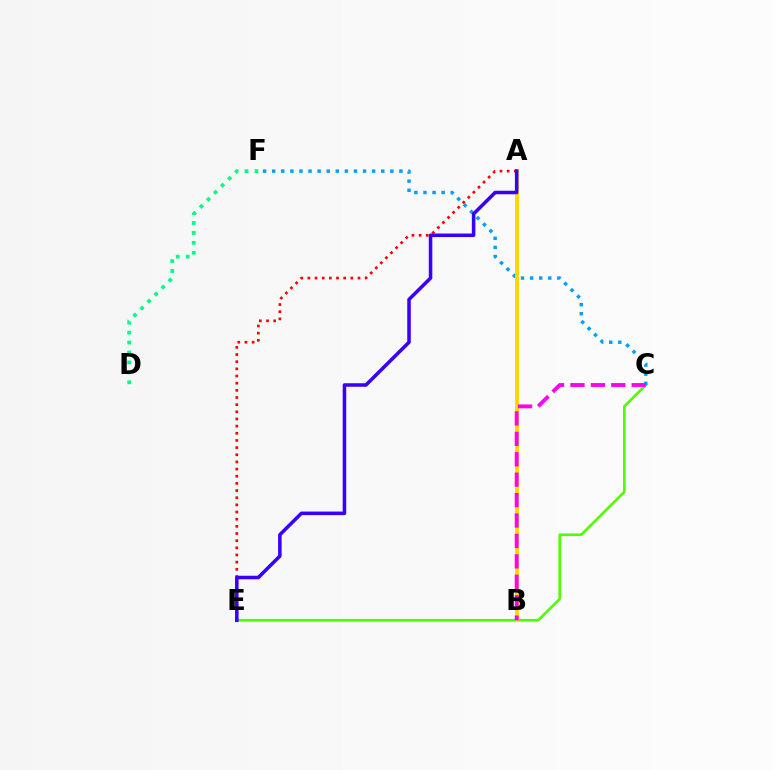{('C', 'E'): [{'color': '#4fff00', 'line_style': 'solid', 'thickness': 1.9}], ('C', 'F'): [{'color': '#009eff', 'line_style': 'dotted', 'thickness': 2.47}], ('A', 'B'): [{'color': '#ffd500', 'line_style': 'solid', 'thickness': 2.8}], ('A', 'E'): [{'color': '#ff0000', 'line_style': 'dotted', 'thickness': 1.94}, {'color': '#3700ff', 'line_style': 'solid', 'thickness': 2.54}], ('D', 'F'): [{'color': '#00ff86', 'line_style': 'dotted', 'thickness': 2.7}], ('B', 'C'): [{'color': '#ff00ed', 'line_style': 'dashed', 'thickness': 2.77}]}